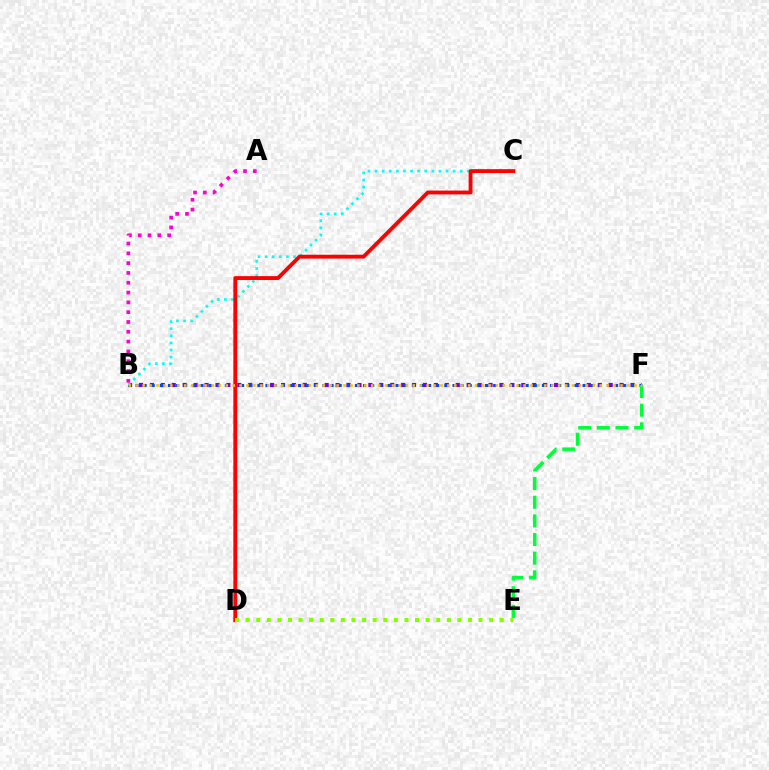{('B', 'F'): [{'color': '#7200ff', 'line_style': 'dotted', 'thickness': 2.97}, {'color': '#004bff', 'line_style': 'dotted', 'thickness': 2.21}, {'color': '#ffbd00', 'line_style': 'dotted', 'thickness': 1.88}], ('E', 'F'): [{'color': '#00ff39', 'line_style': 'dashed', 'thickness': 2.53}], ('B', 'C'): [{'color': '#00fff6', 'line_style': 'dotted', 'thickness': 1.93}], ('C', 'D'): [{'color': '#ff0000', 'line_style': 'solid', 'thickness': 2.78}], ('D', 'E'): [{'color': '#84ff00', 'line_style': 'dotted', 'thickness': 2.88}], ('A', 'B'): [{'color': '#ff00cf', 'line_style': 'dotted', 'thickness': 2.66}]}